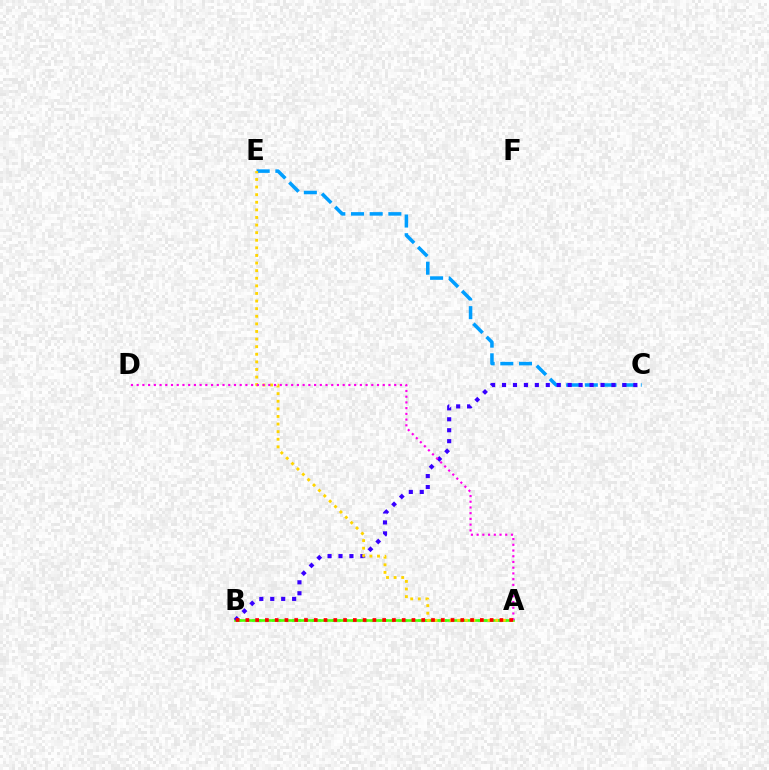{('A', 'B'): [{'color': '#00ff86', 'line_style': 'dotted', 'thickness': 1.8}, {'color': '#4fff00', 'line_style': 'solid', 'thickness': 1.88}, {'color': '#ff0000', 'line_style': 'dotted', 'thickness': 2.65}], ('C', 'E'): [{'color': '#009eff', 'line_style': 'dashed', 'thickness': 2.54}], ('B', 'C'): [{'color': '#3700ff', 'line_style': 'dotted', 'thickness': 2.97}], ('A', 'E'): [{'color': '#ffd500', 'line_style': 'dotted', 'thickness': 2.06}], ('A', 'D'): [{'color': '#ff00ed', 'line_style': 'dotted', 'thickness': 1.55}]}